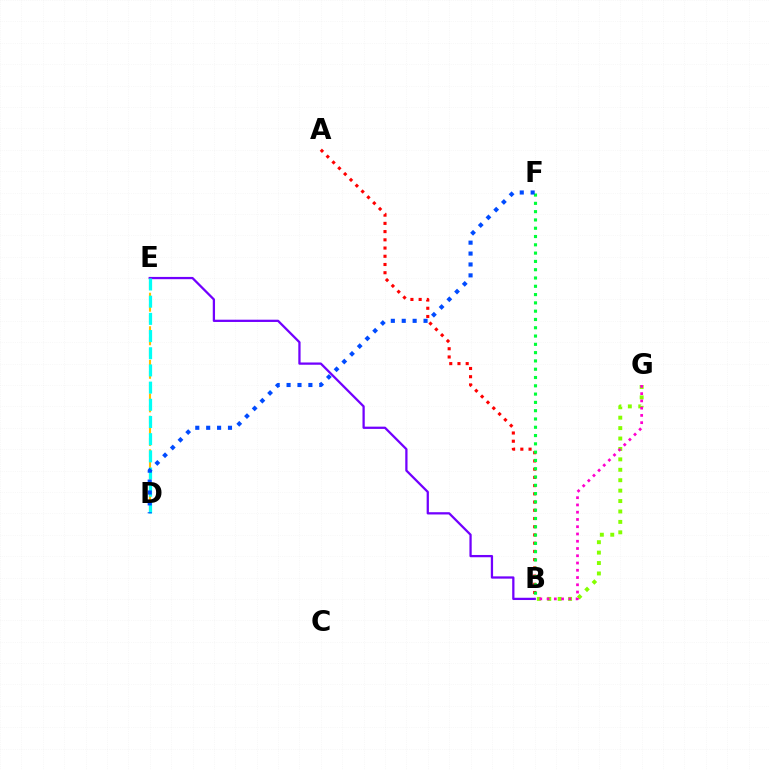{('A', 'B'): [{'color': '#ff0000', 'line_style': 'dotted', 'thickness': 2.23}], ('B', 'G'): [{'color': '#84ff00', 'line_style': 'dotted', 'thickness': 2.83}, {'color': '#ff00cf', 'line_style': 'dotted', 'thickness': 1.97}], ('B', 'E'): [{'color': '#7200ff', 'line_style': 'solid', 'thickness': 1.63}], ('D', 'E'): [{'color': '#ffbd00', 'line_style': 'dashed', 'thickness': 1.52}, {'color': '#00fff6', 'line_style': 'dashed', 'thickness': 2.33}], ('B', 'F'): [{'color': '#00ff39', 'line_style': 'dotted', 'thickness': 2.25}], ('D', 'F'): [{'color': '#004bff', 'line_style': 'dotted', 'thickness': 2.96}]}